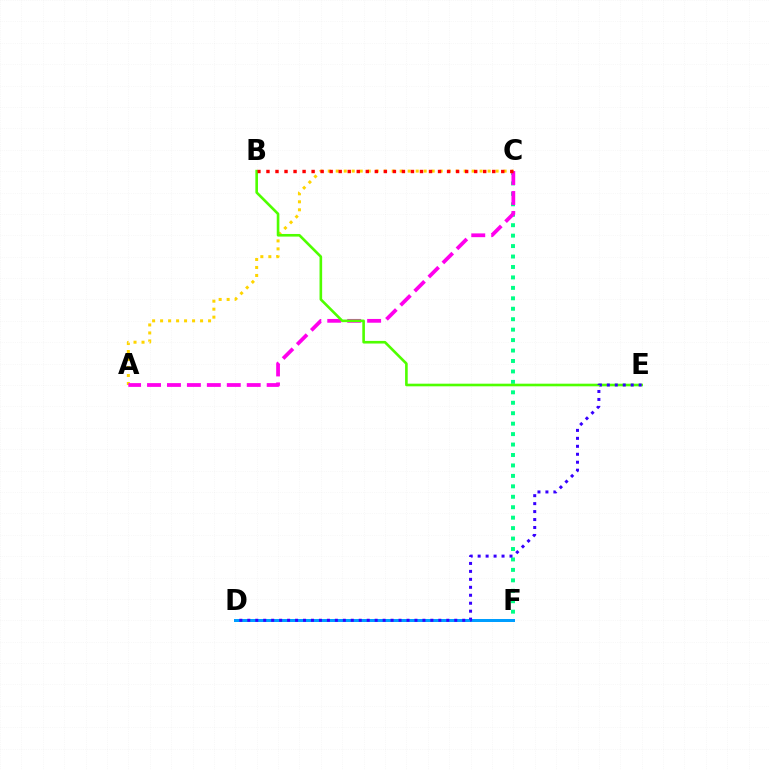{('C', 'F'): [{'color': '#00ff86', 'line_style': 'dotted', 'thickness': 2.84}], ('A', 'C'): [{'color': '#ffd500', 'line_style': 'dotted', 'thickness': 2.17}, {'color': '#ff00ed', 'line_style': 'dashed', 'thickness': 2.71}], ('B', 'E'): [{'color': '#4fff00', 'line_style': 'solid', 'thickness': 1.89}], ('B', 'C'): [{'color': '#ff0000', 'line_style': 'dotted', 'thickness': 2.45}], ('D', 'F'): [{'color': '#009eff', 'line_style': 'solid', 'thickness': 2.16}], ('D', 'E'): [{'color': '#3700ff', 'line_style': 'dotted', 'thickness': 2.16}]}